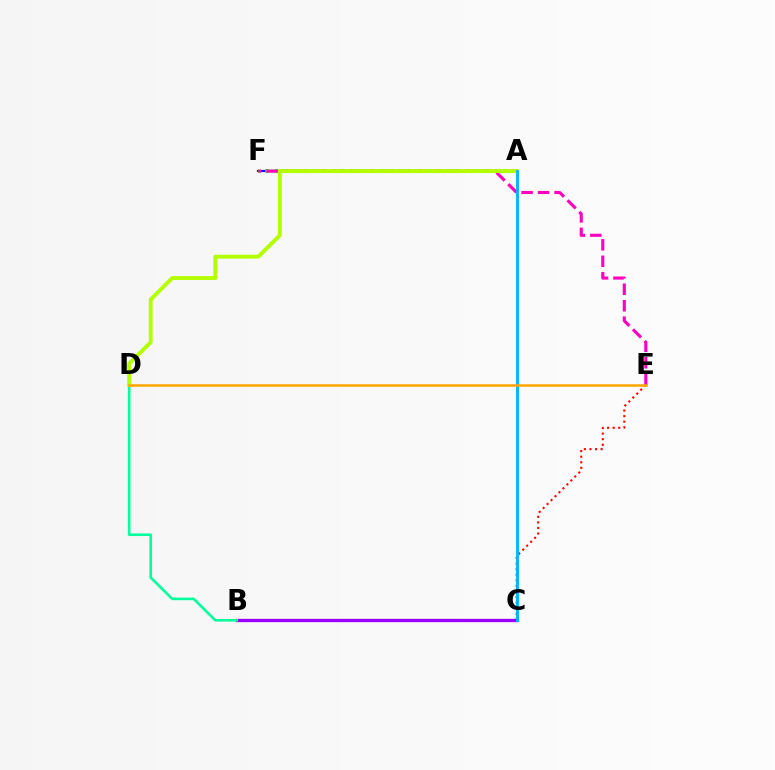{('B', 'C'): [{'color': '#9b00ff', 'line_style': 'solid', 'thickness': 2.39}], ('A', 'F'): [{'color': '#0010ff', 'line_style': 'solid', 'thickness': 1.55}, {'color': '#08ff00', 'line_style': 'dotted', 'thickness': 2.59}], ('C', 'E'): [{'color': '#ff0000', 'line_style': 'dotted', 'thickness': 1.51}], ('B', 'D'): [{'color': '#00ff9d', 'line_style': 'solid', 'thickness': 1.88}], ('E', 'F'): [{'color': '#ff00bd', 'line_style': 'dashed', 'thickness': 2.24}], ('A', 'D'): [{'color': '#b3ff00', 'line_style': 'solid', 'thickness': 2.81}], ('A', 'C'): [{'color': '#00b5ff', 'line_style': 'solid', 'thickness': 2.09}], ('D', 'E'): [{'color': '#ffa500', 'line_style': 'solid', 'thickness': 1.8}]}